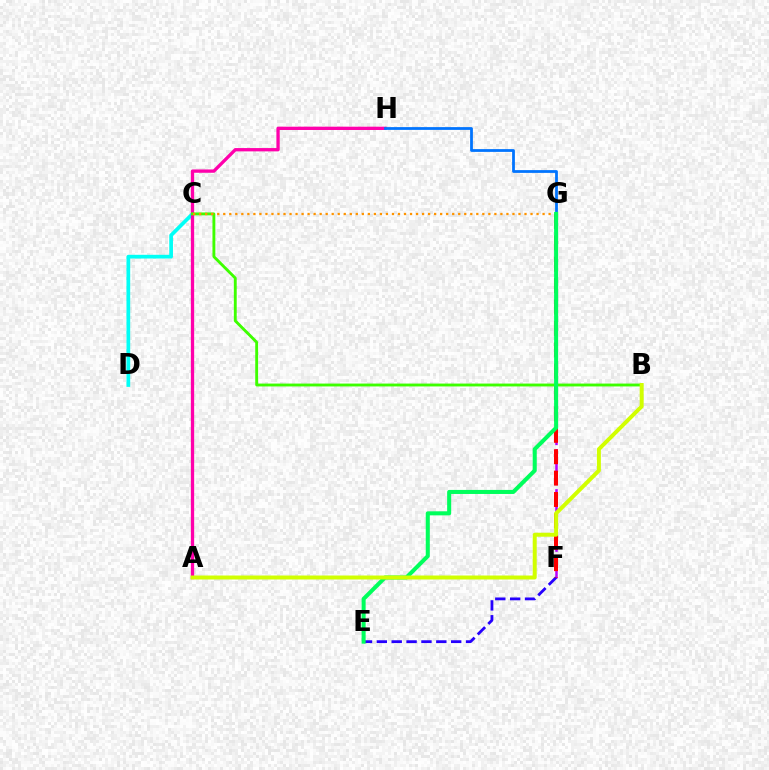{('F', 'G'): [{'color': '#b900ff', 'line_style': 'dashed', 'thickness': 1.81}, {'color': '#ff0000', 'line_style': 'dashed', 'thickness': 2.91}], ('E', 'F'): [{'color': '#2500ff', 'line_style': 'dashed', 'thickness': 2.02}], ('C', 'D'): [{'color': '#00fff6', 'line_style': 'solid', 'thickness': 2.68}], ('A', 'H'): [{'color': '#ff00ac', 'line_style': 'solid', 'thickness': 2.38}], ('B', 'C'): [{'color': '#3dff00', 'line_style': 'solid', 'thickness': 2.06}], ('C', 'G'): [{'color': '#ff9400', 'line_style': 'dotted', 'thickness': 1.64}], ('G', 'H'): [{'color': '#0074ff', 'line_style': 'solid', 'thickness': 2.0}], ('E', 'G'): [{'color': '#00ff5c', 'line_style': 'solid', 'thickness': 2.91}], ('A', 'B'): [{'color': '#d1ff00', 'line_style': 'solid', 'thickness': 2.86}]}